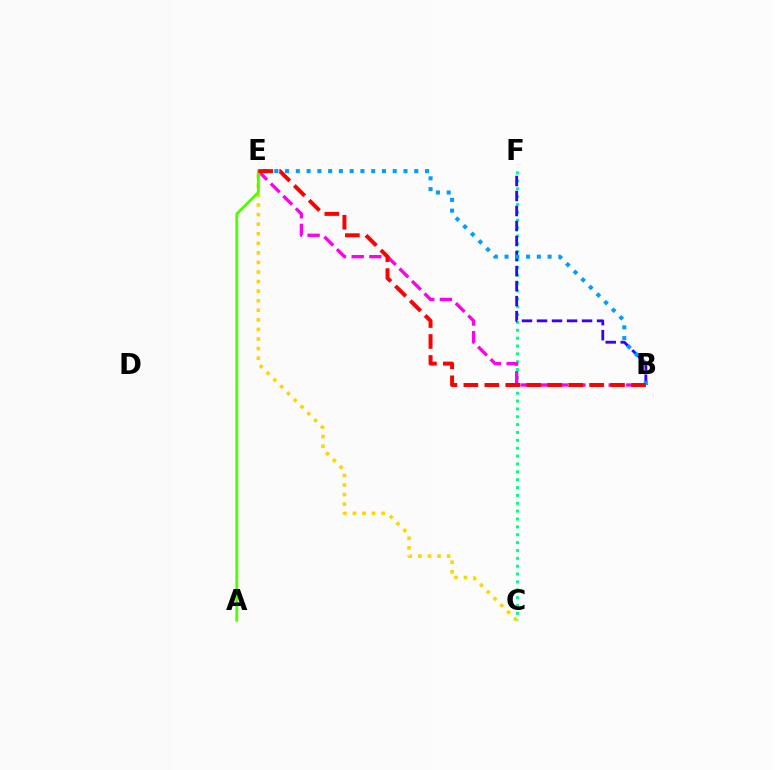{('C', 'F'): [{'color': '#00ff86', 'line_style': 'dotted', 'thickness': 2.14}], ('B', 'F'): [{'color': '#3700ff', 'line_style': 'dashed', 'thickness': 2.04}], ('B', 'E'): [{'color': '#ff00ed', 'line_style': 'dashed', 'thickness': 2.4}, {'color': '#009eff', 'line_style': 'dotted', 'thickness': 2.92}, {'color': '#ff0000', 'line_style': 'dashed', 'thickness': 2.85}], ('C', 'E'): [{'color': '#ffd500', 'line_style': 'dotted', 'thickness': 2.6}], ('A', 'E'): [{'color': '#4fff00', 'line_style': 'solid', 'thickness': 2.07}]}